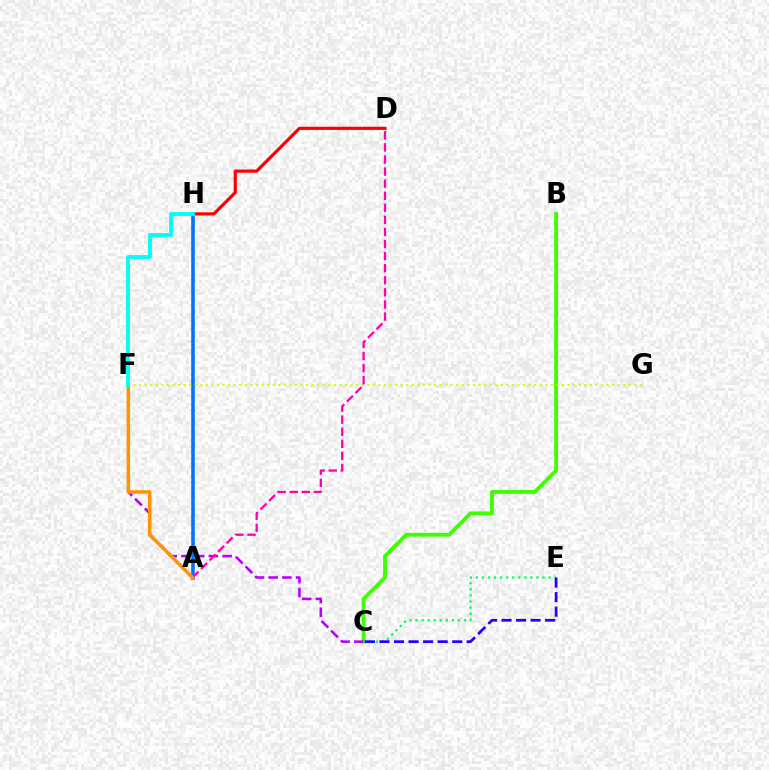{('B', 'C'): [{'color': '#3dff00', 'line_style': 'solid', 'thickness': 2.75}], ('C', 'F'): [{'color': '#b900ff', 'line_style': 'dashed', 'thickness': 1.87}], ('A', 'H'): [{'color': '#0074ff', 'line_style': 'solid', 'thickness': 2.59}], ('F', 'G'): [{'color': '#d1ff00', 'line_style': 'dotted', 'thickness': 1.51}], ('A', 'D'): [{'color': '#ff00ac', 'line_style': 'dashed', 'thickness': 1.64}], ('D', 'H'): [{'color': '#ff0000', 'line_style': 'solid', 'thickness': 2.29}], ('A', 'F'): [{'color': '#ff9400', 'line_style': 'solid', 'thickness': 2.52}], ('C', 'E'): [{'color': '#00ff5c', 'line_style': 'dotted', 'thickness': 1.65}, {'color': '#2500ff', 'line_style': 'dashed', 'thickness': 1.98}], ('F', 'H'): [{'color': '#00fff6', 'line_style': 'solid', 'thickness': 2.77}]}